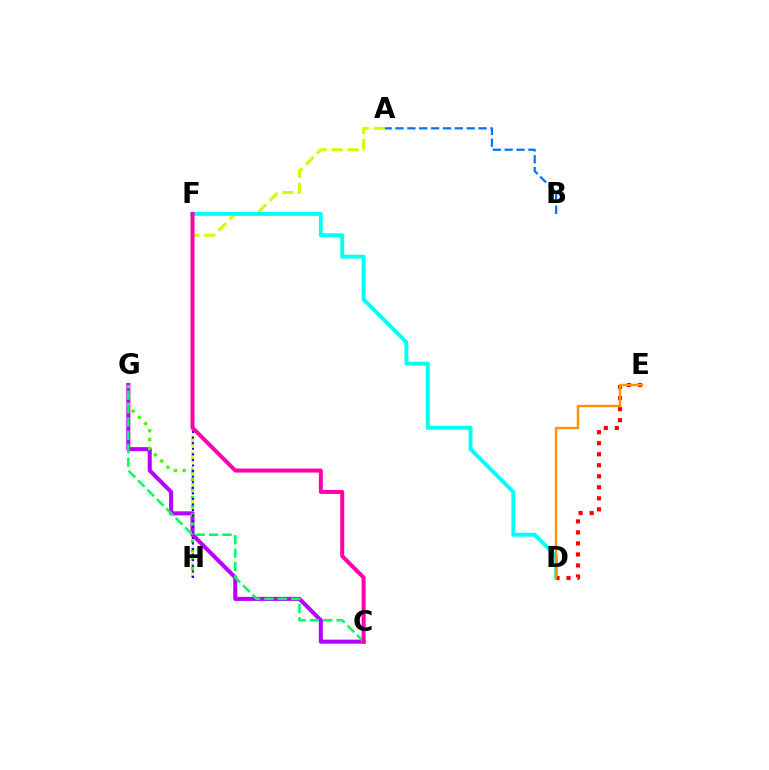{('A', 'H'): [{'color': '#d1ff00', 'line_style': 'dashed', 'thickness': 2.16}], ('A', 'B'): [{'color': '#0074ff', 'line_style': 'dashed', 'thickness': 1.61}], ('C', 'G'): [{'color': '#b900ff', 'line_style': 'solid', 'thickness': 2.92}, {'color': '#00ff5c', 'line_style': 'dashed', 'thickness': 1.82}], ('D', 'F'): [{'color': '#00fff6', 'line_style': 'solid', 'thickness': 2.78}], ('G', 'H'): [{'color': '#3dff00', 'line_style': 'dotted', 'thickness': 2.4}], ('F', 'H'): [{'color': '#2500ff', 'line_style': 'dotted', 'thickness': 1.51}], ('C', 'F'): [{'color': '#ff00ac', 'line_style': 'solid', 'thickness': 2.87}], ('D', 'E'): [{'color': '#ff0000', 'line_style': 'dotted', 'thickness': 2.99}, {'color': '#ff9400', 'line_style': 'solid', 'thickness': 1.75}]}